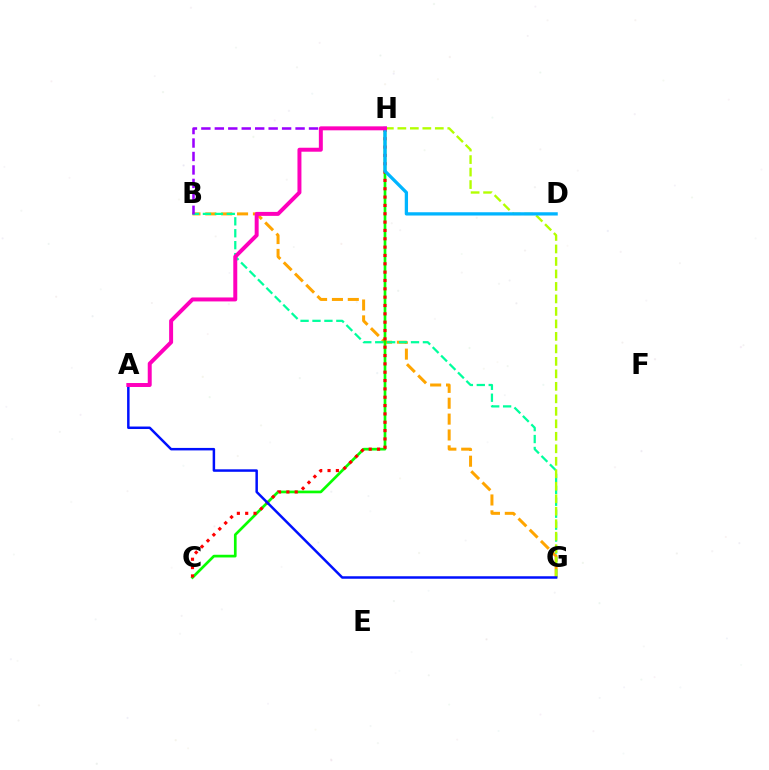{('B', 'G'): [{'color': '#ffa500', 'line_style': 'dashed', 'thickness': 2.16}, {'color': '#00ff9d', 'line_style': 'dashed', 'thickness': 1.62}], ('B', 'H'): [{'color': '#9b00ff', 'line_style': 'dashed', 'thickness': 1.83}], ('C', 'H'): [{'color': '#08ff00', 'line_style': 'solid', 'thickness': 1.94}, {'color': '#ff0000', 'line_style': 'dotted', 'thickness': 2.27}], ('G', 'H'): [{'color': '#b3ff00', 'line_style': 'dashed', 'thickness': 1.7}], ('A', 'G'): [{'color': '#0010ff', 'line_style': 'solid', 'thickness': 1.79}], ('D', 'H'): [{'color': '#00b5ff', 'line_style': 'solid', 'thickness': 2.36}], ('A', 'H'): [{'color': '#ff00bd', 'line_style': 'solid', 'thickness': 2.86}]}